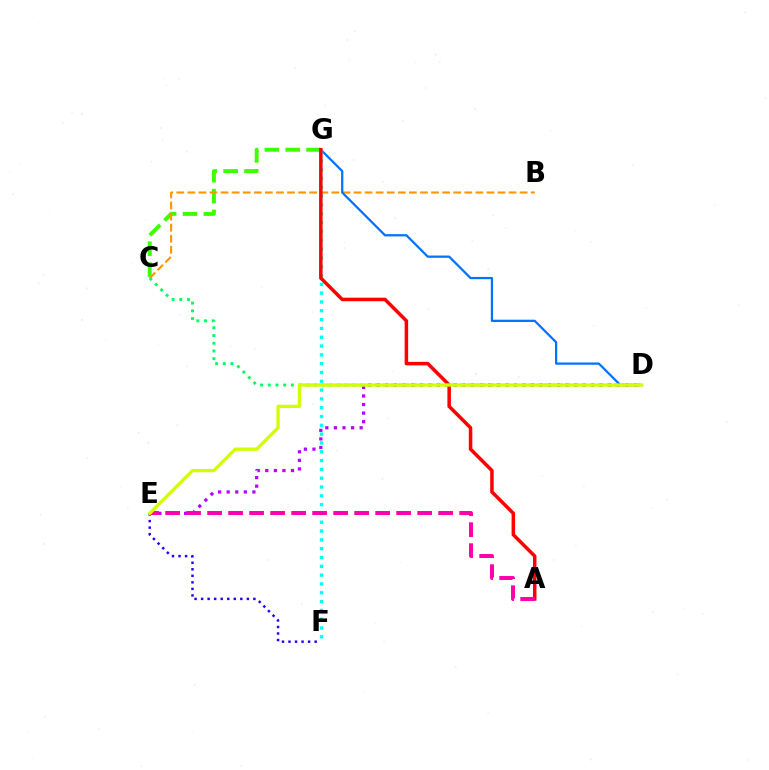{('D', 'E'): [{'color': '#b900ff', 'line_style': 'dotted', 'thickness': 2.33}, {'color': '#d1ff00', 'line_style': 'solid', 'thickness': 2.39}], ('C', 'G'): [{'color': '#3dff00', 'line_style': 'dashed', 'thickness': 2.83}], ('B', 'C'): [{'color': '#ff9400', 'line_style': 'dashed', 'thickness': 1.5}], ('D', 'G'): [{'color': '#0074ff', 'line_style': 'solid', 'thickness': 1.63}], ('C', 'D'): [{'color': '#00ff5c', 'line_style': 'dotted', 'thickness': 2.09}], ('F', 'G'): [{'color': '#00fff6', 'line_style': 'dotted', 'thickness': 2.39}], ('A', 'G'): [{'color': '#ff0000', 'line_style': 'solid', 'thickness': 2.53}], ('E', 'F'): [{'color': '#2500ff', 'line_style': 'dotted', 'thickness': 1.78}], ('A', 'E'): [{'color': '#ff00ac', 'line_style': 'dashed', 'thickness': 2.85}]}